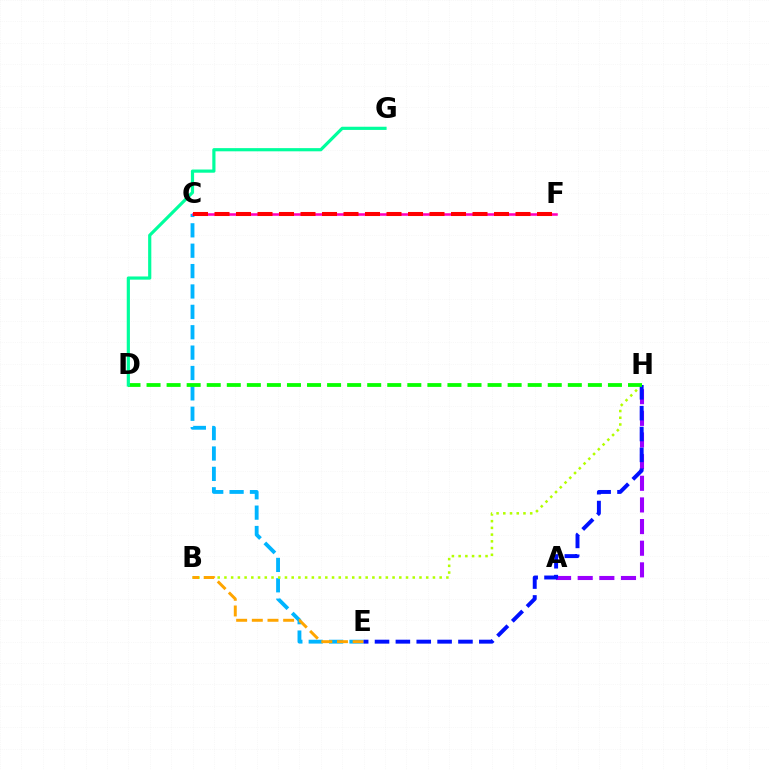{('C', 'E'): [{'color': '#00b5ff', 'line_style': 'dashed', 'thickness': 2.77}], ('A', 'H'): [{'color': '#9b00ff', 'line_style': 'dashed', 'thickness': 2.94}], ('C', 'F'): [{'color': '#ff00bd', 'line_style': 'solid', 'thickness': 1.84}, {'color': '#ff0000', 'line_style': 'dashed', 'thickness': 2.92}], ('B', 'H'): [{'color': '#b3ff00', 'line_style': 'dotted', 'thickness': 1.83}], ('B', 'E'): [{'color': '#ffa500', 'line_style': 'dashed', 'thickness': 2.13}], ('E', 'H'): [{'color': '#0010ff', 'line_style': 'dashed', 'thickness': 2.83}], ('D', 'H'): [{'color': '#08ff00', 'line_style': 'dashed', 'thickness': 2.73}], ('D', 'G'): [{'color': '#00ff9d', 'line_style': 'solid', 'thickness': 2.29}]}